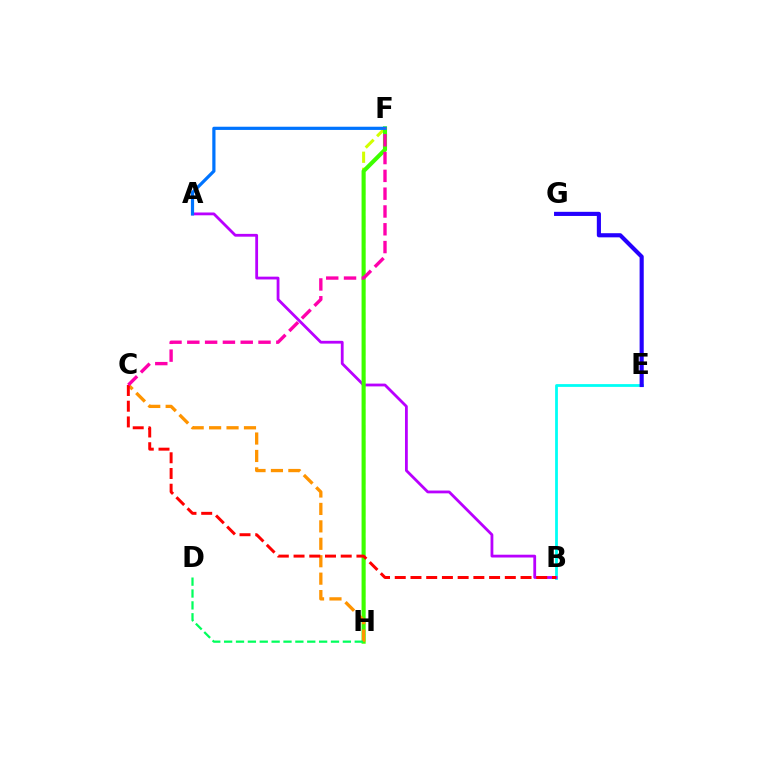{('B', 'E'): [{'color': '#00fff6', 'line_style': 'solid', 'thickness': 2.0}], ('E', 'G'): [{'color': '#2500ff', 'line_style': 'solid', 'thickness': 2.98}], ('A', 'B'): [{'color': '#b900ff', 'line_style': 'solid', 'thickness': 2.01}], ('F', 'H'): [{'color': '#d1ff00', 'line_style': 'dashed', 'thickness': 2.18}, {'color': '#3dff00', 'line_style': 'solid', 'thickness': 2.95}], ('A', 'F'): [{'color': '#0074ff', 'line_style': 'solid', 'thickness': 2.31}], ('C', 'H'): [{'color': '#ff9400', 'line_style': 'dashed', 'thickness': 2.37}], ('B', 'C'): [{'color': '#ff0000', 'line_style': 'dashed', 'thickness': 2.14}], ('C', 'F'): [{'color': '#ff00ac', 'line_style': 'dashed', 'thickness': 2.42}], ('D', 'H'): [{'color': '#00ff5c', 'line_style': 'dashed', 'thickness': 1.61}]}